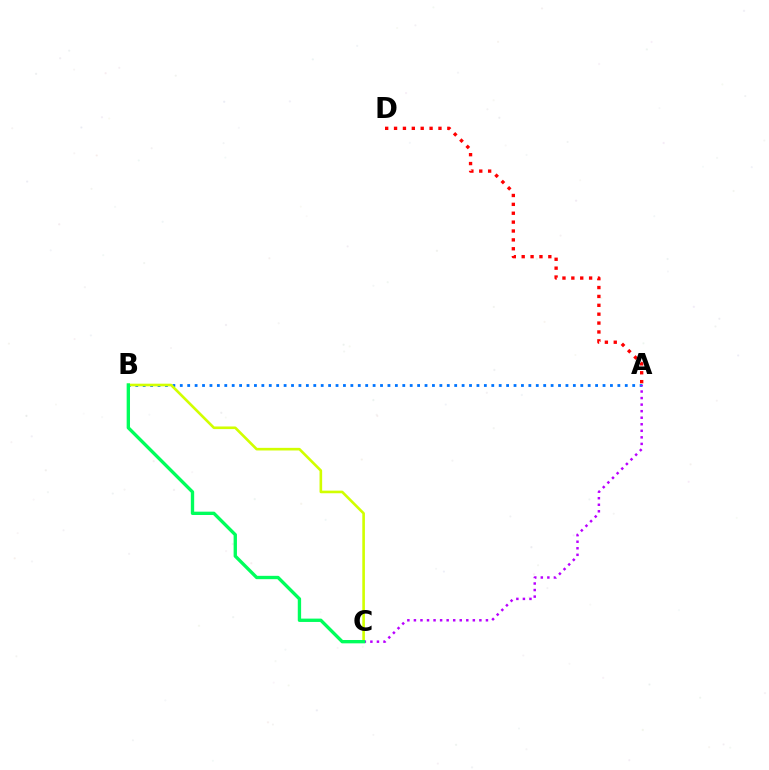{('A', 'B'): [{'color': '#0074ff', 'line_style': 'dotted', 'thickness': 2.02}], ('A', 'D'): [{'color': '#ff0000', 'line_style': 'dotted', 'thickness': 2.41}], ('A', 'C'): [{'color': '#b900ff', 'line_style': 'dotted', 'thickness': 1.78}], ('B', 'C'): [{'color': '#d1ff00', 'line_style': 'solid', 'thickness': 1.89}, {'color': '#00ff5c', 'line_style': 'solid', 'thickness': 2.41}]}